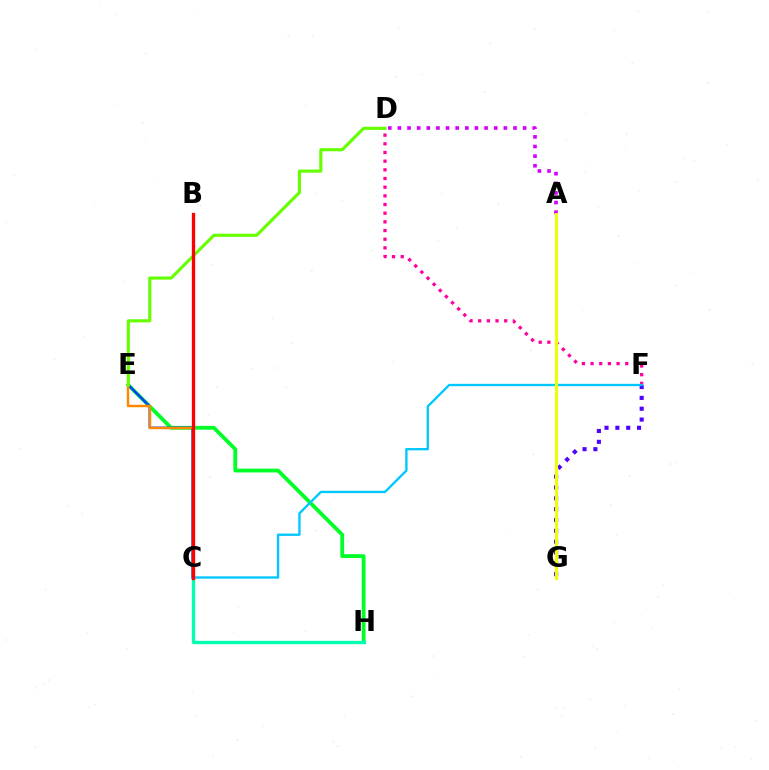{('E', 'H'): [{'color': '#00ff27', 'line_style': 'solid', 'thickness': 2.73}], ('D', 'F'): [{'color': '#ff00a0', 'line_style': 'dotted', 'thickness': 2.36}], ('C', 'E'): [{'color': '#003fff', 'line_style': 'solid', 'thickness': 1.76}, {'color': '#ff8800', 'line_style': 'solid', 'thickness': 1.75}], ('C', 'H'): [{'color': '#00ffaf', 'line_style': 'solid', 'thickness': 2.39}], ('F', 'G'): [{'color': '#4f00ff', 'line_style': 'dotted', 'thickness': 2.95}], ('A', 'D'): [{'color': '#d600ff', 'line_style': 'dotted', 'thickness': 2.62}], ('C', 'F'): [{'color': '#00c7ff', 'line_style': 'solid', 'thickness': 1.68}], ('A', 'G'): [{'color': '#eeff00', 'line_style': 'solid', 'thickness': 2.21}], ('D', 'E'): [{'color': '#66ff00', 'line_style': 'solid', 'thickness': 2.25}], ('B', 'C'): [{'color': '#ff0000', 'line_style': 'solid', 'thickness': 2.39}]}